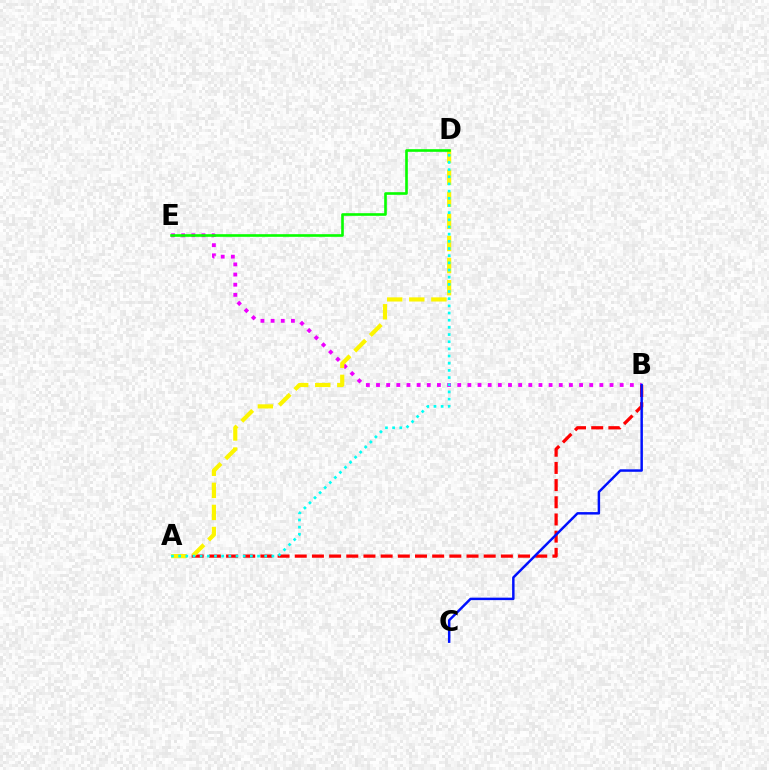{('B', 'E'): [{'color': '#ee00ff', 'line_style': 'dotted', 'thickness': 2.76}], ('A', 'B'): [{'color': '#ff0000', 'line_style': 'dashed', 'thickness': 2.33}], ('A', 'D'): [{'color': '#fcf500', 'line_style': 'dashed', 'thickness': 3.0}, {'color': '#00fff6', 'line_style': 'dotted', 'thickness': 1.95}], ('B', 'C'): [{'color': '#0010ff', 'line_style': 'solid', 'thickness': 1.77}], ('D', 'E'): [{'color': '#08ff00', 'line_style': 'solid', 'thickness': 1.89}]}